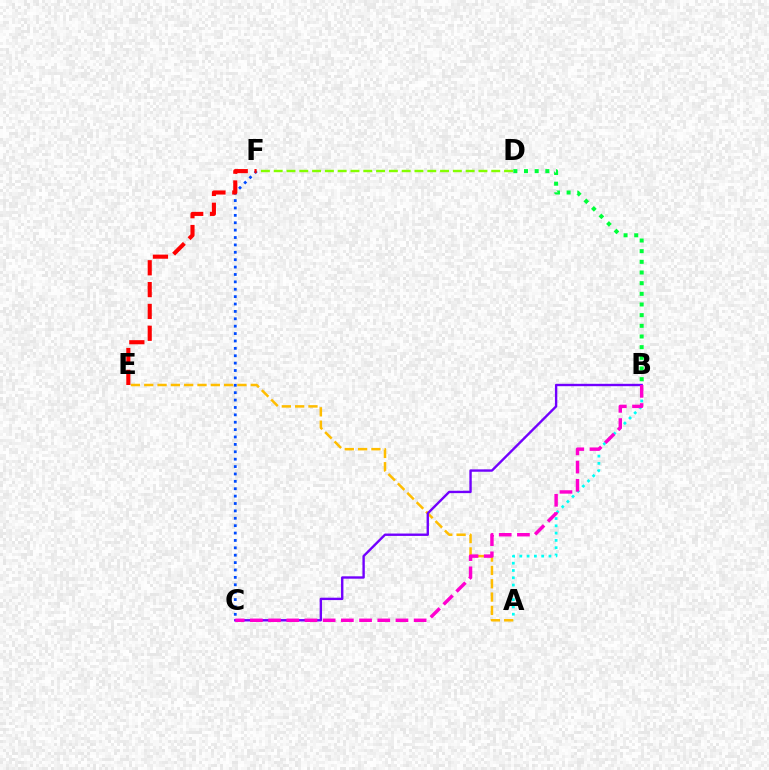{('C', 'F'): [{'color': '#004bff', 'line_style': 'dotted', 'thickness': 2.01}], ('A', 'B'): [{'color': '#00fff6', 'line_style': 'dotted', 'thickness': 1.98}], ('A', 'E'): [{'color': '#ffbd00', 'line_style': 'dashed', 'thickness': 1.81}], ('B', 'C'): [{'color': '#7200ff', 'line_style': 'solid', 'thickness': 1.71}, {'color': '#ff00cf', 'line_style': 'dashed', 'thickness': 2.47}], ('B', 'D'): [{'color': '#00ff39', 'line_style': 'dotted', 'thickness': 2.9}], ('D', 'F'): [{'color': '#84ff00', 'line_style': 'dashed', 'thickness': 1.74}], ('E', 'F'): [{'color': '#ff0000', 'line_style': 'dashed', 'thickness': 2.97}]}